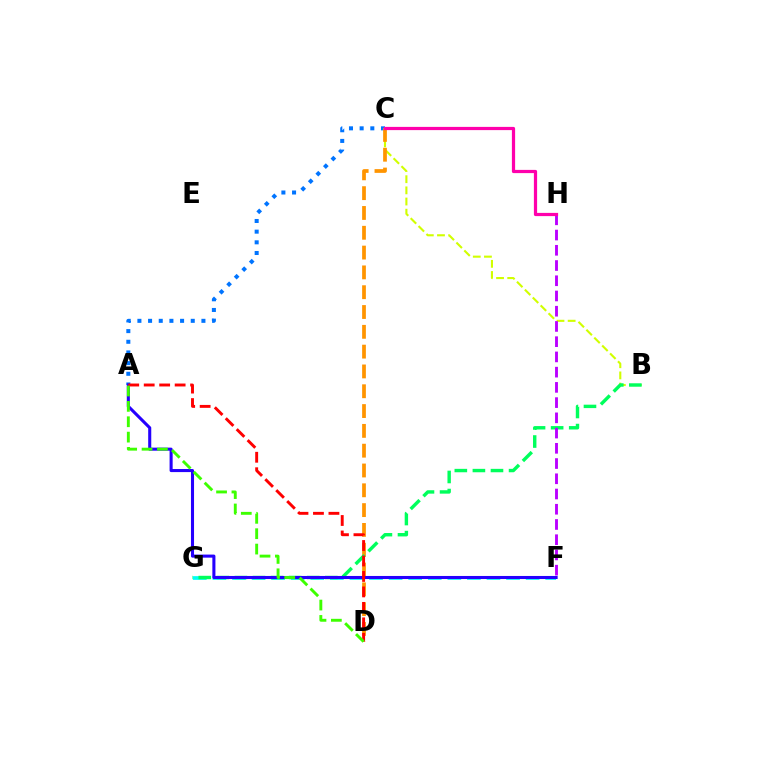{('A', 'C'): [{'color': '#0074ff', 'line_style': 'dotted', 'thickness': 2.9}], ('B', 'C'): [{'color': '#d1ff00', 'line_style': 'dashed', 'thickness': 1.52}], ('C', 'D'): [{'color': '#ff9400', 'line_style': 'dashed', 'thickness': 2.69}], ('F', 'G'): [{'color': '#00fff6', 'line_style': 'dashed', 'thickness': 2.66}], ('B', 'G'): [{'color': '#00ff5c', 'line_style': 'dashed', 'thickness': 2.46}], ('A', 'F'): [{'color': '#2500ff', 'line_style': 'solid', 'thickness': 2.21}], ('A', 'D'): [{'color': '#ff0000', 'line_style': 'dashed', 'thickness': 2.1}, {'color': '#3dff00', 'line_style': 'dashed', 'thickness': 2.09}], ('F', 'H'): [{'color': '#b900ff', 'line_style': 'dashed', 'thickness': 2.07}], ('C', 'H'): [{'color': '#ff00ac', 'line_style': 'solid', 'thickness': 2.32}]}